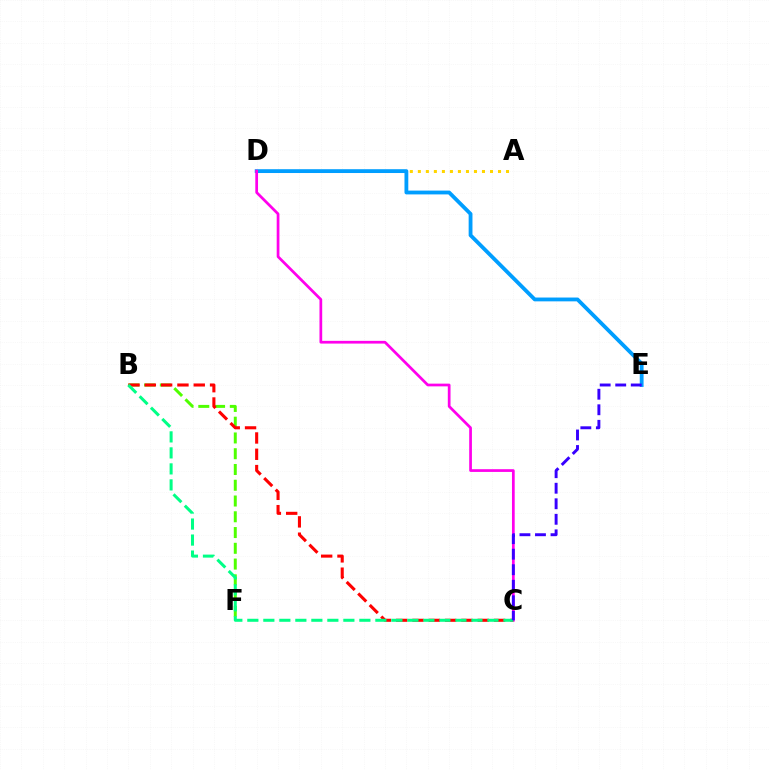{('B', 'F'): [{'color': '#4fff00', 'line_style': 'dashed', 'thickness': 2.14}], ('A', 'D'): [{'color': '#ffd500', 'line_style': 'dotted', 'thickness': 2.18}], ('D', 'E'): [{'color': '#009eff', 'line_style': 'solid', 'thickness': 2.75}], ('C', 'D'): [{'color': '#ff00ed', 'line_style': 'solid', 'thickness': 1.97}], ('B', 'C'): [{'color': '#ff0000', 'line_style': 'dashed', 'thickness': 2.22}, {'color': '#00ff86', 'line_style': 'dashed', 'thickness': 2.17}], ('C', 'E'): [{'color': '#3700ff', 'line_style': 'dashed', 'thickness': 2.11}]}